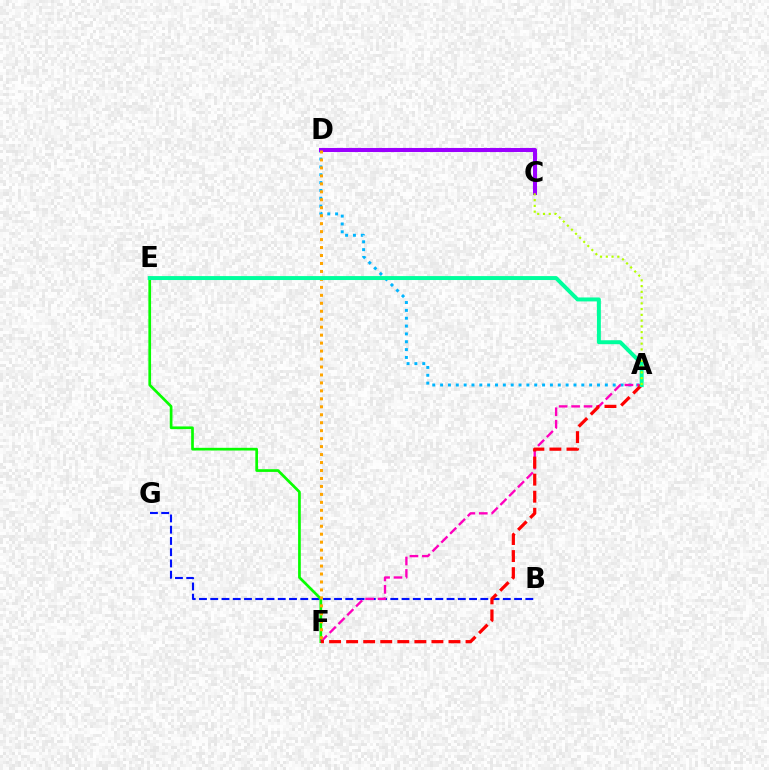{('B', 'G'): [{'color': '#0010ff', 'line_style': 'dashed', 'thickness': 1.53}], ('E', 'F'): [{'color': '#08ff00', 'line_style': 'solid', 'thickness': 1.94}], ('A', 'D'): [{'color': '#00b5ff', 'line_style': 'dotted', 'thickness': 2.13}], ('A', 'F'): [{'color': '#ff00bd', 'line_style': 'dashed', 'thickness': 1.69}, {'color': '#ff0000', 'line_style': 'dashed', 'thickness': 2.32}], ('C', 'D'): [{'color': '#9b00ff', 'line_style': 'solid', 'thickness': 2.92}], ('D', 'F'): [{'color': '#ffa500', 'line_style': 'dotted', 'thickness': 2.16}], ('A', 'E'): [{'color': '#00ff9d', 'line_style': 'solid', 'thickness': 2.84}], ('A', 'C'): [{'color': '#b3ff00', 'line_style': 'dotted', 'thickness': 1.56}]}